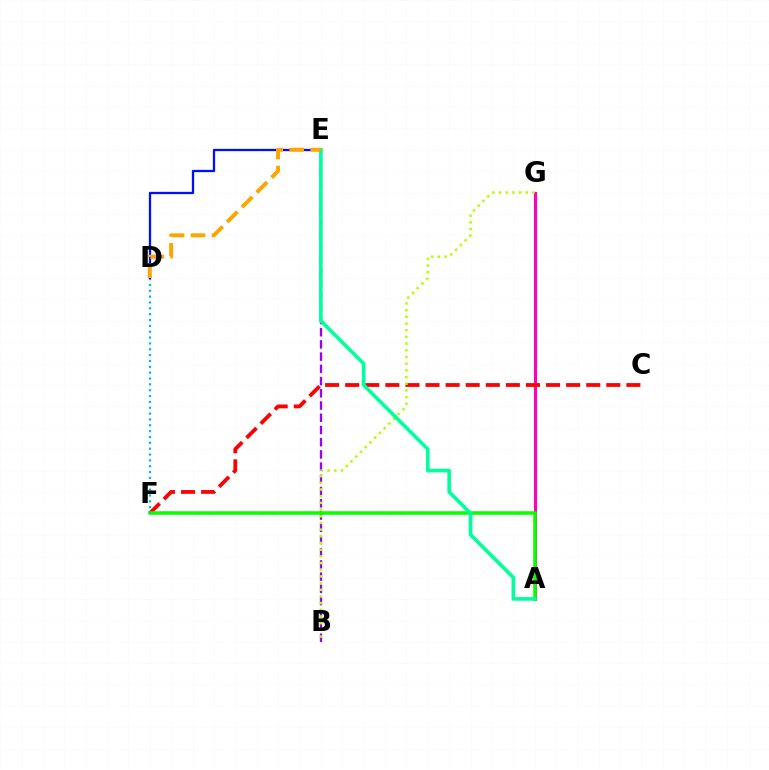{('A', 'G'): [{'color': '#ff00bd', 'line_style': 'solid', 'thickness': 2.23}], ('B', 'E'): [{'color': '#9b00ff', 'line_style': 'dashed', 'thickness': 1.66}], ('C', 'F'): [{'color': '#ff0000', 'line_style': 'dashed', 'thickness': 2.73}], ('B', 'G'): [{'color': '#b3ff00', 'line_style': 'dotted', 'thickness': 1.82}], ('A', 'F'): [{'color': '#08ff00', 'line_style': 'solid', 'thickness': 2.55}], ('D', 'F'): [{'color': '#00b5ff', 'line_style': 'dotted', 'thickness': 1.59}], ('D', 'E'): [{'color': '#0010ff', 'line_style': 'solid', 'thickness': 1.65}, {'color': '#ffa500', 'line_style': 'dashed', 'thickness': 2.85}], ('A', 'E'): [{'color': '#00ff9d', 'line_style': 'solid', 'thickness': 2.61}]}